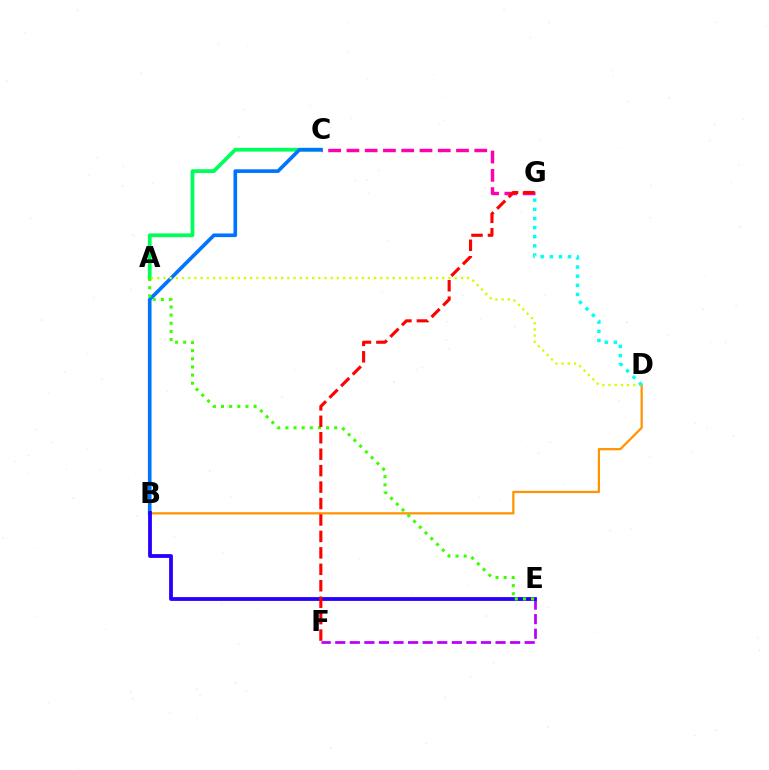{('B', 'D'): [{'color': '#ff9400', 'line_style': 'solid', 'thickness': 1.62}], ('A', 'C'): [{'color': '#00ff5c', 'line_style': 'solid', 'thickness': 2.72}], ('E', 'F'): [{'color': '#b900ff', 'line_style': 'dashed', 'thickness': 1.98}], ('C', 'G'): [{'color': '#ff00ac', 'line_style': 'dashed', 'thickness': 2.48}], ('B', 'C'): [{'color': '#0074ff', 'line_style': 'solid', 'thickness': 2.62}], ('B', 'E'): [{'color': '#2500ff', 'line_style': 'solid', 'thickness': 2.74}], ('A', 'D'): [{'color': '#d1ff00', 'line_style': 'dotted', 'thickness': 1.68}], ('D', 'G'): [{'color': '#00fff6', 'line_style': 'dotted', 'thickness': 2.48}], ('A', 'E'): [{'color': '#3dff00', 'line_style': 'dotted', 'thickness': 2.21}], ('F', 'G'): [{'color': '#ff0000', 'line_style': 'dashed', 'thickness': 2.23}]}